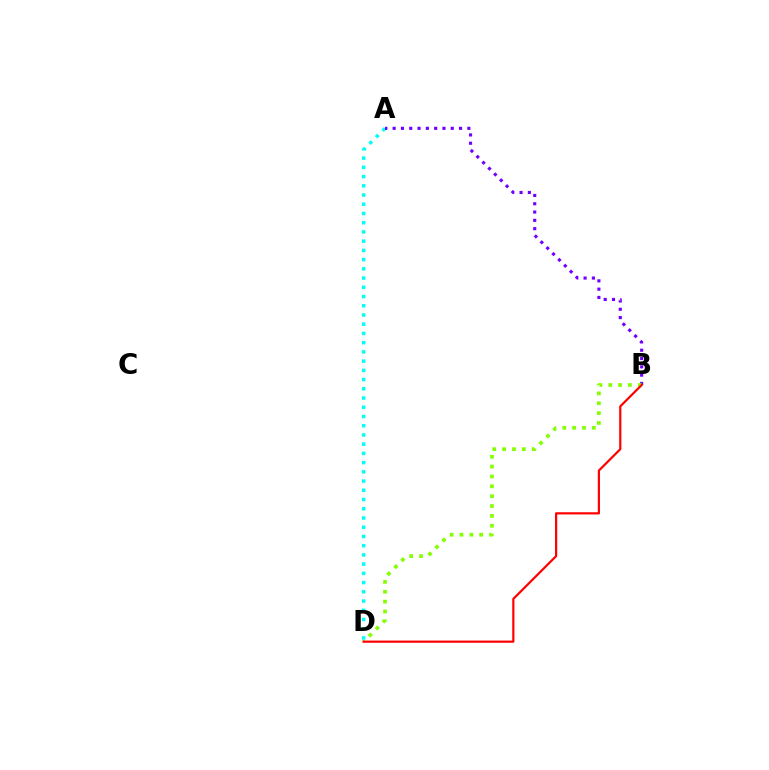{('A', 'D'): [{'color': '#00fff6', 'line_style': 'dotted', 'thickness': 2.51}], ('A', 'B'): [{'color': '#7200ff', 'line_style': 'dotted', 'thickness': 2.26}], ('B', 'D'): [{'color': '#84ff00', 'line_style': 'dotted', 'thickness': 2.68}, {'color': '#ff0000', 'line_style': 'solid', 'thickness': 1.58}]}